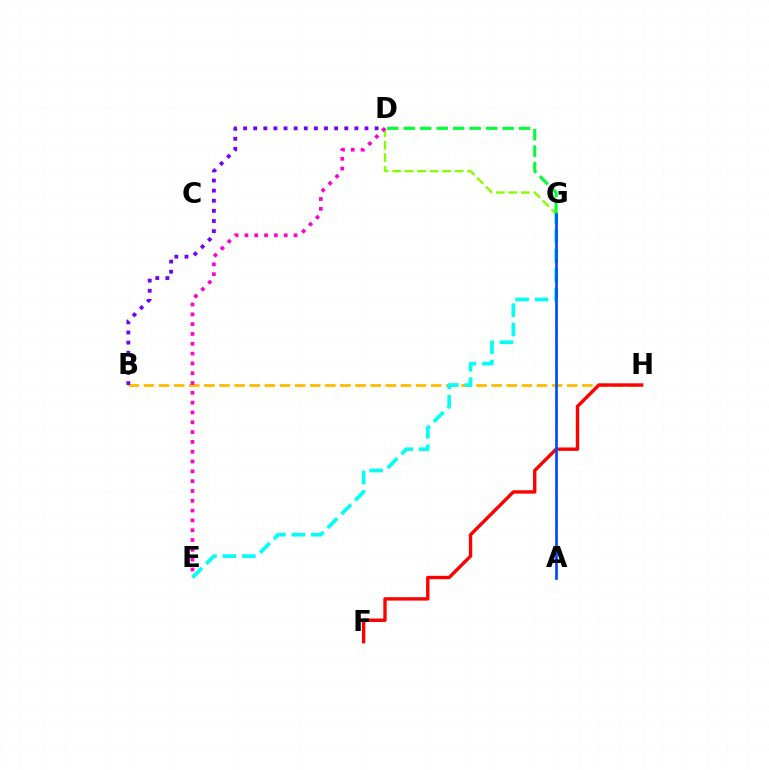{('B', 'H'): [{'color': '#ffbd00', 'line_style': 'dashed', 'thickness': 2.05}], ('E', 'G'): [{'color': '#00fff6', 'line_style': 'dashed', 'thickness': 2.64}], ('D', 'G'): [{'color': '#84ff00', 'line_style': 'dashed', 'thickness': 1.7}, {'color': '#00ff39', 'line_style': 'dashed', 'thickness': 2.24}], ('D', 'E'): [{'color': '#ff00cf', 'line_style': 'dotted', 'thickness': 2.67}], ('B', 'D'): [{'color': '#7200ff', 'line_style': 'dotted', 'thickness': 2.75}], ('F', 'H'): [{'color': '#ff0000', 'line_style': 'solid', 'thickness': 2.43}], ('A', 'G'): [{'color': '#004bff', 'line_style': 'solid', 'thickness': 1.96}]}